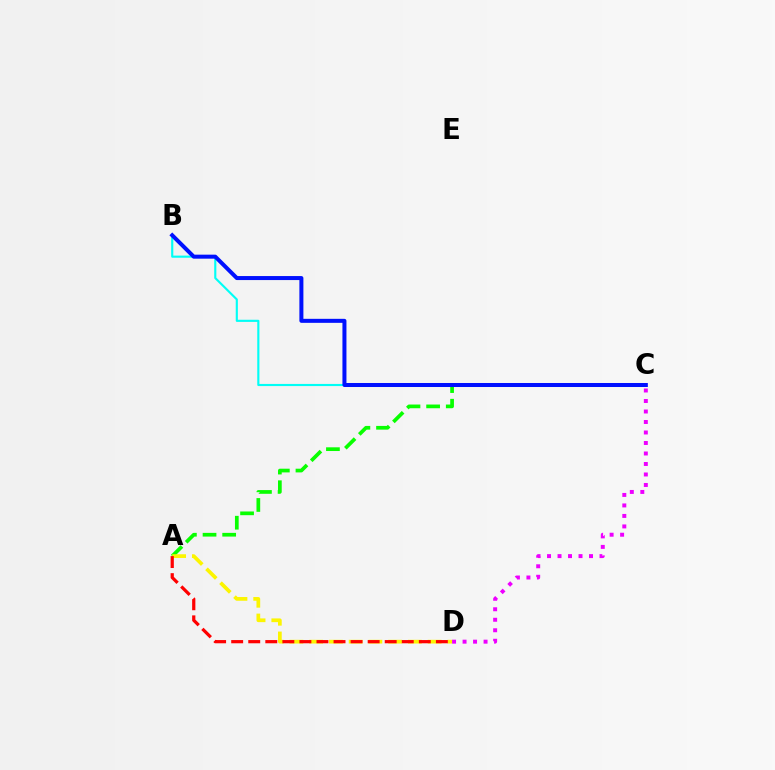{('A', 'C'): [{'color': '#08ff00', 'line_style': 'dashed', 'thickness': 2.67}], ('A', 'D'): [{'color': '#fcf500', 'line_style': 'dashed', 'thickness': 2.68}, {'color': '#ff0000', 'line_style': 'dashed', 'thickness': 2.32}], ('C', 'D'): [{'color': '#ee00ff', 'line_style': 'dotted', 'thickness': 2.85}], ('B', 'C'): [{'color': '#00fff6', 'line_style': 'solid', 'thickness': 1.54}, {'color': '#0010ff', 'line_style': 'solid', 'thickness': 2.89}]}